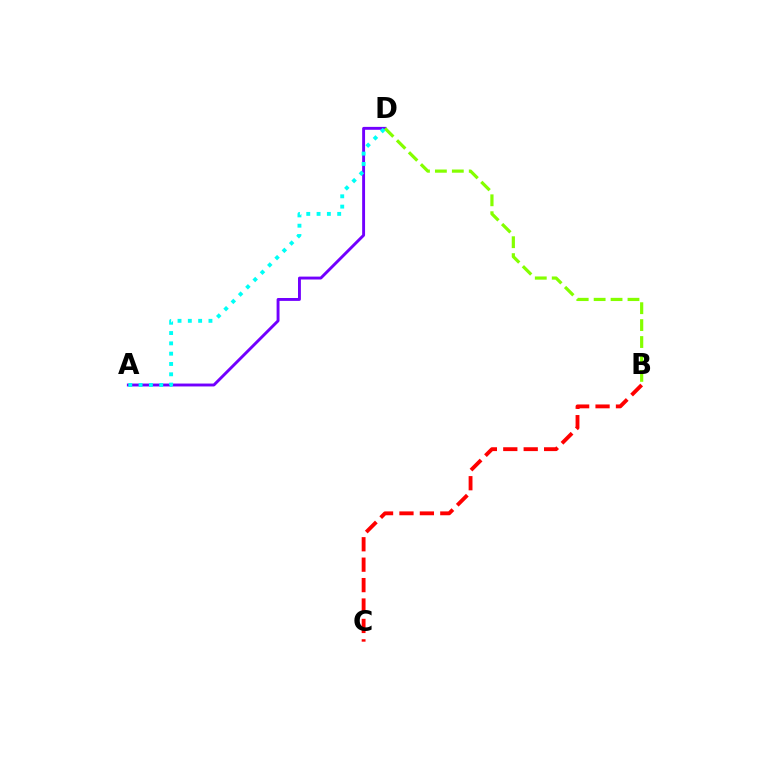{('A', 'D'): [{'color': '#7200ff', 'line_style': 'solid', 'thickness': 2.09}, {'color': '#00fff6', 'line_style': 'dotted', 'thickness': 2.8}], ('B', 'D'): [{'color': '#84ff00', 'line_style': 'dashed', 'thickness': 2.3}], ('B', 'C'): [{'color': '#ff0000', 'line_style': 'dashed', 'thickness': 2.77}]}